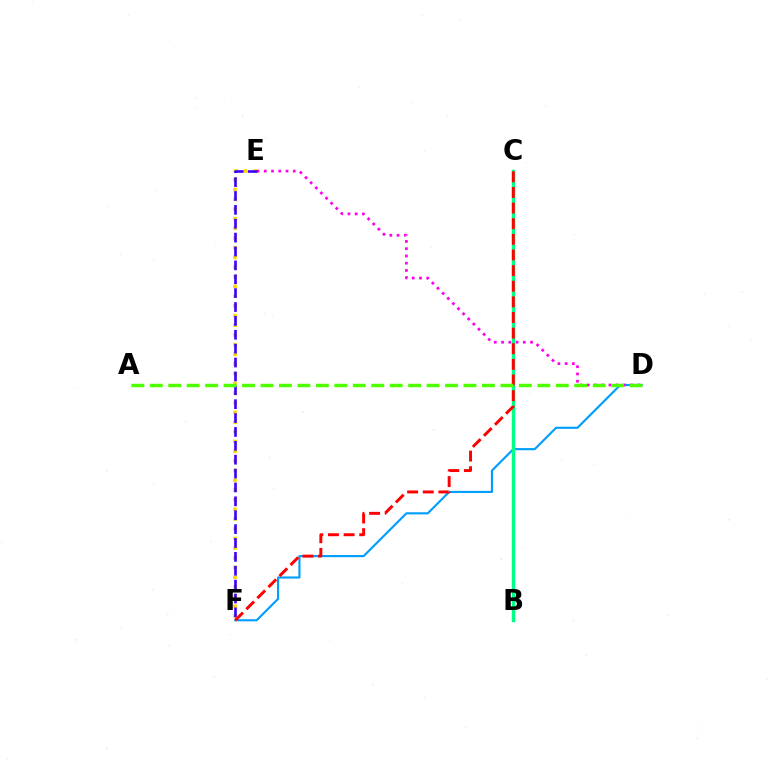{('E', 'F'): [{'color': '#ffd500', 'line_style': 'dotted', 'thickness': 2.63}, {'color': '#3700ff', 'line_style': 'dashed', 'thickness': 1.89}], ('D', 'F'): [{'color': '#009eff', 'line_style': 'solid', 'thickness': 1.54}], ('B', 'C'): [{'color': '#00ff86', 'line_style': 'solid', 'thickness': 2.45}], ('D', 'E'): [{'color': '#ff00ed', 'line_style': 'dotted', 'thickness': 1.97}], ('C', 'F'): [{'color': '#ff0000', 'line_style': 'dashed', 'thickness': 2.12}], ('A', 'D'): [{'color': '#4fff00', 'line_style': 'dashed', 'thickness': 2.51}]}